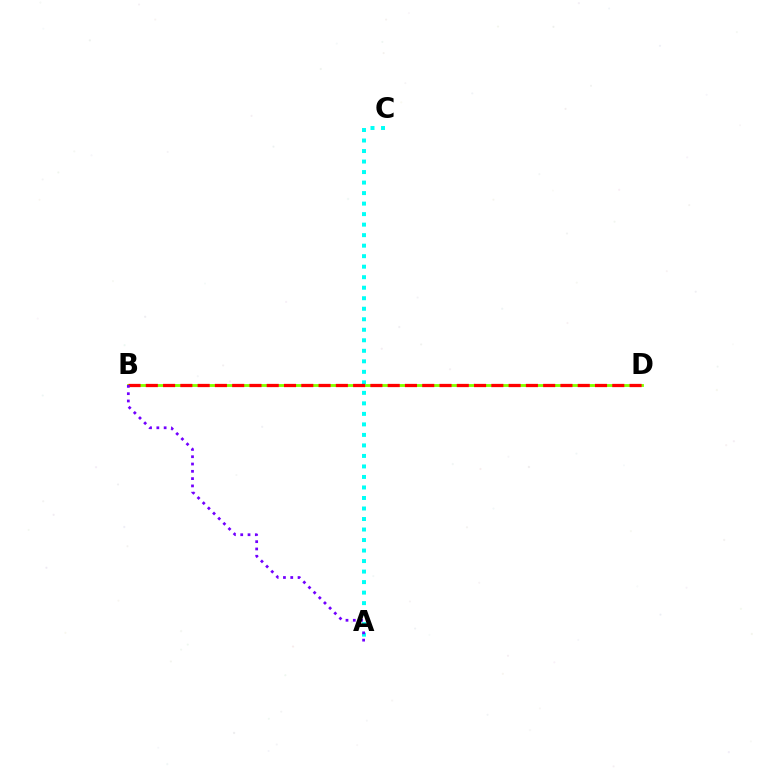{('B', 'D'): [{'color': '#84ff00', 'line_style': 'solid', 'thickness': 2.06}, {'color': '#ff0000', 'line_style': 'dashed', 'thickness': 2.35}], ('A', 'C'): [{'color': '#00fff6', 'line_style': 'dotted', 'thickness': 2.86}], ('A', 'B'): [{'color': '#7200ff', 'line_style': 'dotted', 'thickness': 1.98}]}